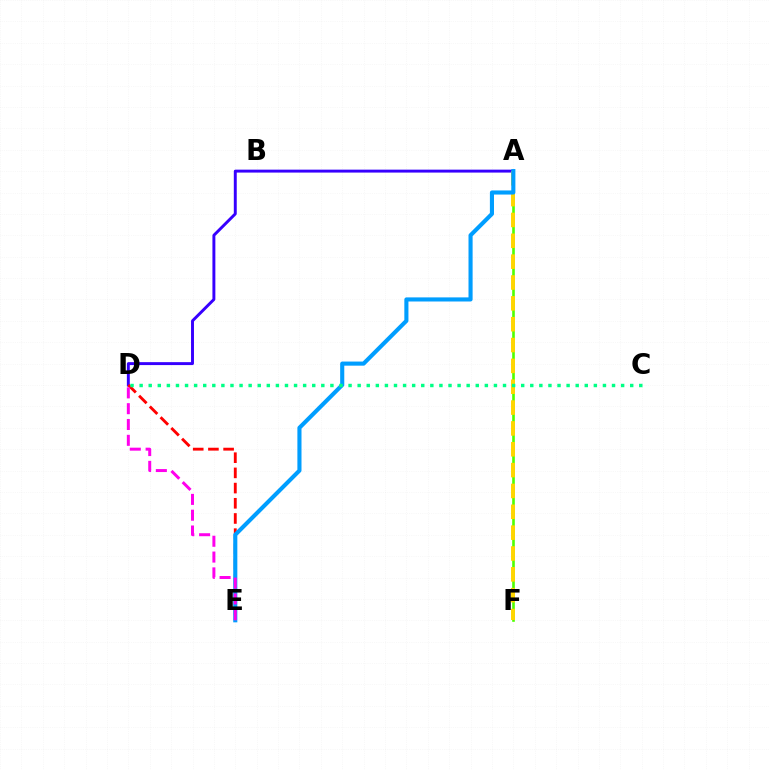{('A', 'F'): [{'color': '#4fff00', 'line_style': 'solid', 'thickness': 1.89}, {'color': '#ffd500', 'line_style': 'dashed', 'thickness': 2.83}], ('A', 'D'): [{'color': '#3700ff', 'line_style': 'solid', 'thickness': 2.11}], ('D', 'E'): [{'color': '#ff0000', 'line_style': 'dashed', 'thickness': 2.06}, {'color': '#ff00ed', 'line_style': 'dashed', 'thickness': 2.15}], ('A', 'E'): [{'color': '#009eff', 'line_style': 'solid', 'thickness': 2.96}], ('C', 'D'): [{'color': '#00ff86', 'line_style': 'dotted', 'thickness': 2.47}]}